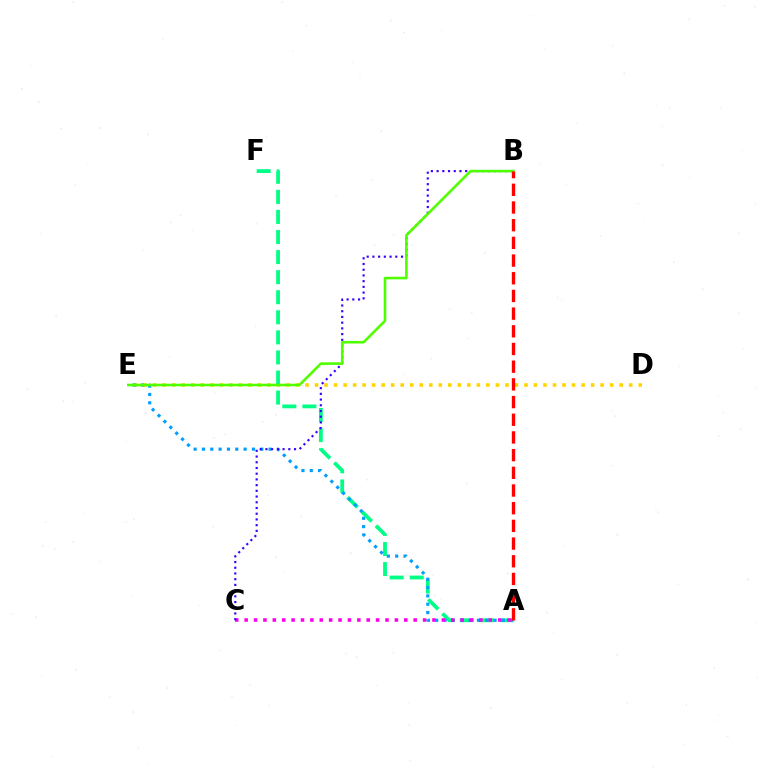{('D', 'E'): [{'color': '#ffd500', 'line_style': 'dotted', 'thickness': 2.59}], ('A', 'F'): [{'color': '#00ff86', 'line_style': 'dashed', 'thickness': 2.73}], ('A', 'E'): [{'color': '#009eff', 'line_style': 'dotted', 'thickness': 2.26}], ('A', 'C'): [{'color': '#ff00ed', 'line_style': 'dotted', 'thickness': 2.55}], ('B', 'C'): [{'color': '#3700ff', 'line_style': 'dotted', 'thickness': 1.55}], ('B', 'E'): [{'color': '#4fff00', 'line_style': 'solid', 'thickness': 1.87}], ('A', 'B'): [{'color': '#ff0000', 'line_style': 'dashed', 'thickness': 2.4}]}